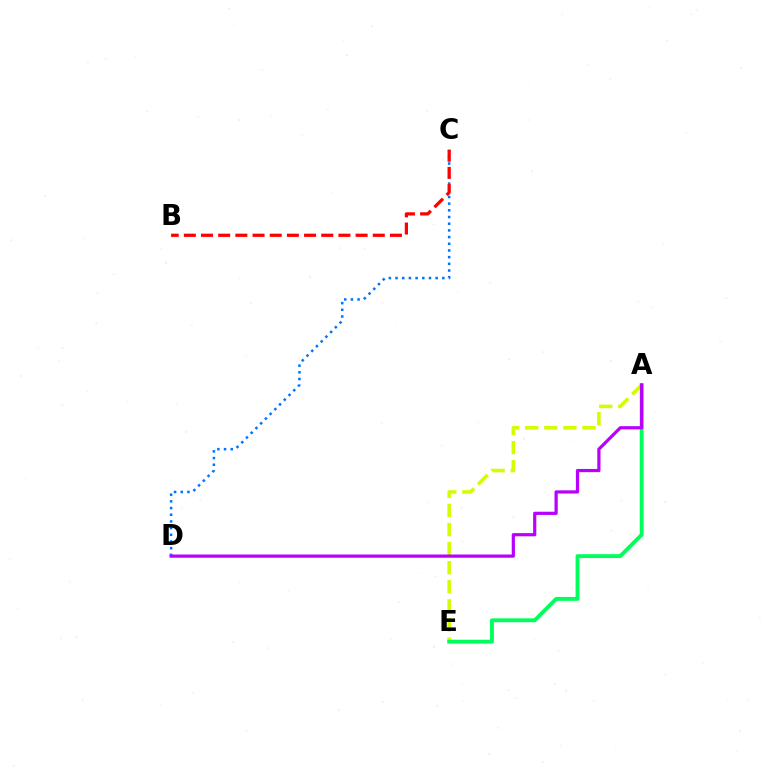{('A', 'E'): [{'color': '#d1ff00', 'line_style': 'dashed', 'thickness': 2.59}, {'color': '#00ff5c', 'line_style': 'solid', 'thickness': 2.79}], ('C', 'D'): [{'color': '#0074ff', 'line_style': 'dotted', 'thickness': 1.82}], ('A', 'D'): [{'color': '#b900ff', 'line_style': 'solid', 'thickness': 2.31}], ('B', 'C'): [{'color': '#ff0000', 'line_style': 'dashed', 'thickness': 2.33}]}